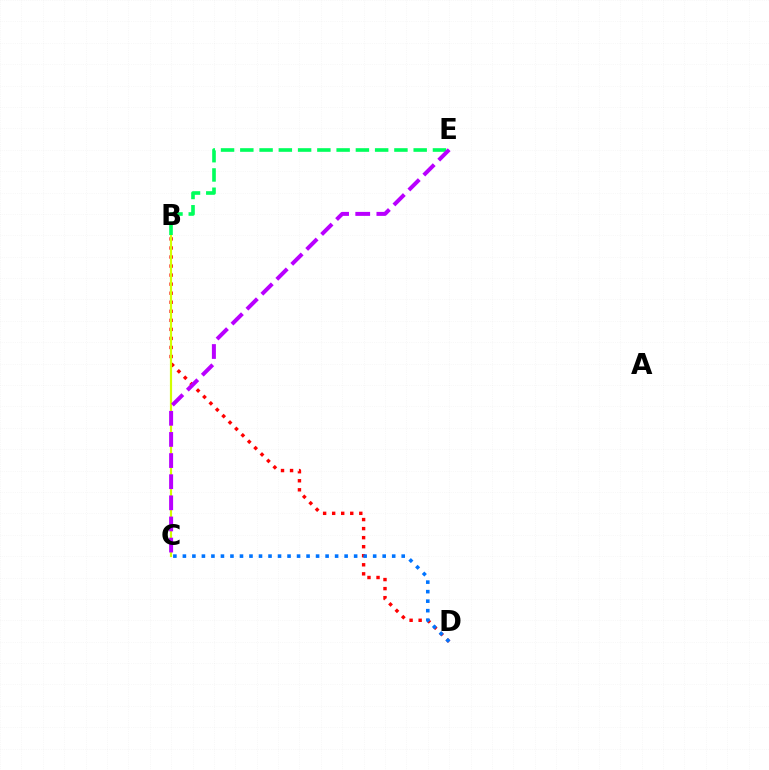{('B', 'D'): [{'color': '#ff0000', 'line_style': 'dotted', 'thickness': 2.46}], ('B', 'C'): [{'color': '#d1ff00', 'line_style': 'solid', 'thickness': 1.57}], ('B', 'E'): [{'color': '#00ff5c', 'line_style': 'dashed', 'thickness': 2.62}], ('C', 'E'): [{'color': '#b900ff', 'line_style': 'dashed', 'thickness': 2.87}], ('C', 'D'): [{'color': '#0074ff', 'line_style': 'dotted', 'thickness': 2.58}]}